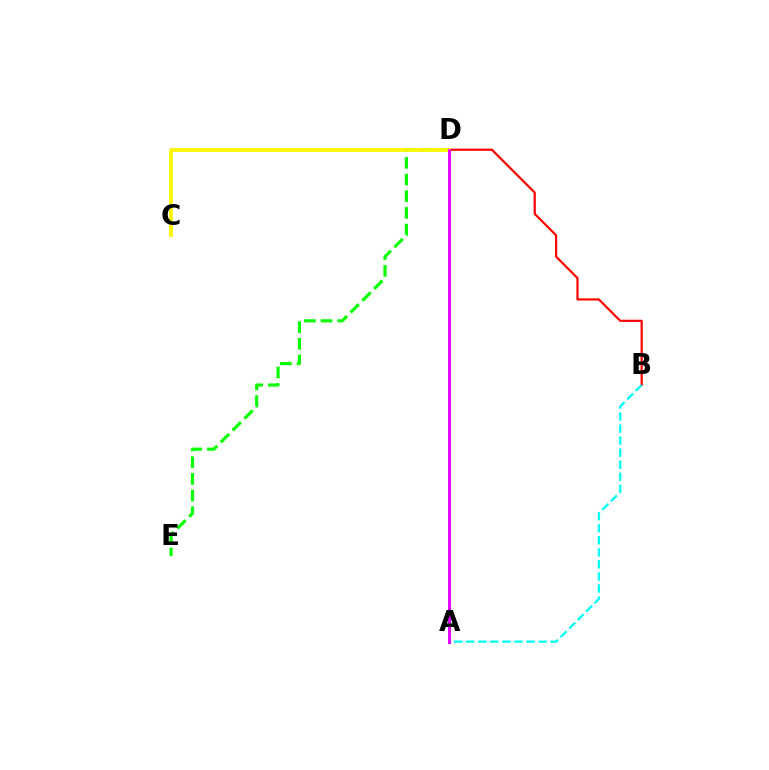{('D', 'E'): [{'color': '#08ff00', 'line_style': 'dashed', 'thickness': 2.27}], ('A', 'D'): [{'color': '#0010ff', 'line_style': 'solid', 'thickness': 1.89}, {'color': '#ee00ff', 'line_style': 'solid', 'thickness': 2.06}], ('B', 'D'): [{'color': '#ff0000', 'line_style': 'solid', 'thickness': 1.57}], ('C', 'D'): [{'color': '#fcf500', 'line_style': 'solid', 'thickness': 2.67}], ('A', 'B'): [{'color': '#00fff6', 'line_style': 'dashed', 'thickness': 1.64}]}